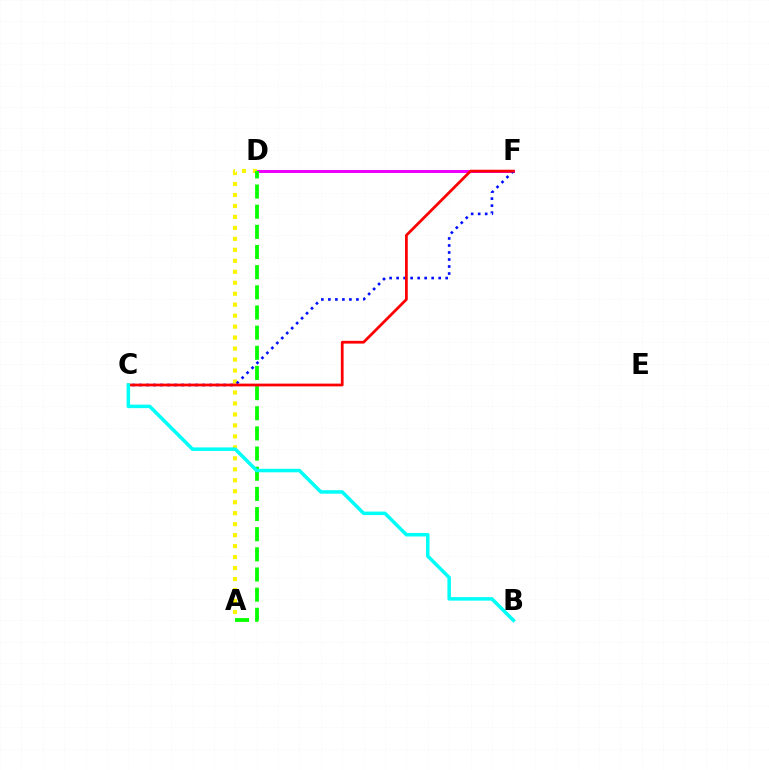{('D', 'F'): [{'color': '#ee00ff', 'line_style': 'solid', 'thickness': 2.15}], ('A', 'D'): [{'color': '#fcf500', 'line_style': 'dotted', 'thickness': 2.98}, {'color': '#08ff00', 'line_style': 'dashed', 'thickness': 2.74}], ('C', 'F'): [{'color': '#0010ff', 'line_style': 'dotted', 'thickness': 1.9}, {'color': '#ff0000', 'line_style': 'solid', 'thickness': 1.99}], ('B', 'C'): [{'color': '#00fff6', 'line_style': 'solid', 'thickness': 2.52}]}